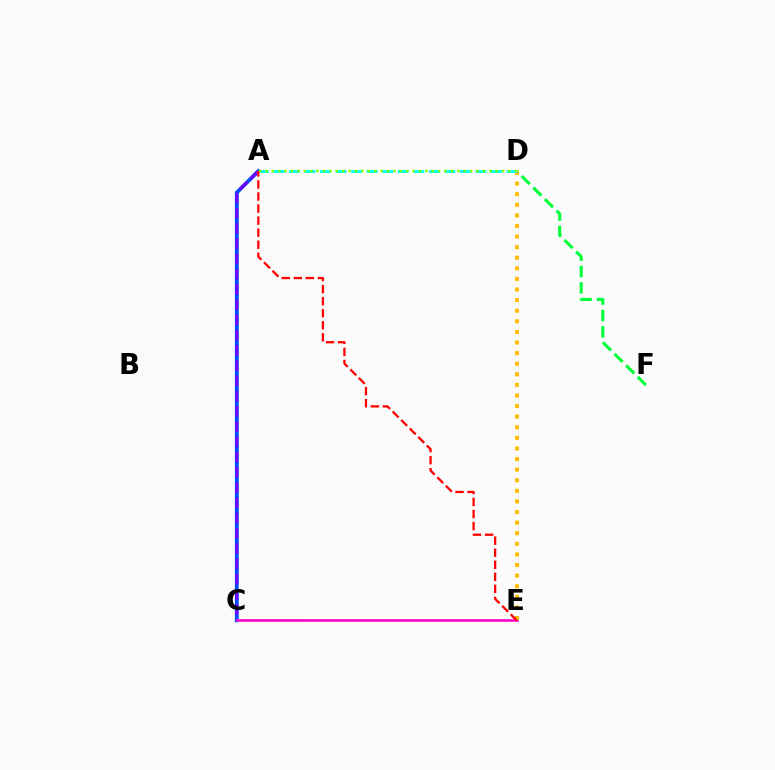{('D', 'F'): [{'color': '#00ff39', 'line_style': 'dashed', 'thickness': 2.22}], ('A', 'C'): [{'color': '#004bff', 'line_style': 'solid', 'thickness': 2.74}, {'color': '#7200ff', 'line_style': 'dashed', 'thickness': 2.07}], ('C', 'E'): [{'color': '#ff00cf', 'line_style': 'solid', 'thickness': 1.86}], ('D', 'E'): [{'color': '#ffbd00', 'line_style': 'dotted', 'thickness': 2.88}], ('A', 'D'): [{'color': '#00fff6', 'line_style': 'dashed', 'thickness': 2.11}, {'color': '#84ff00', 'line_style': 'dotted', 'thickness': 1.74}], ('A', 'E'): [{'color': '#ff0000', 'line_style': 'dashed', 'thickness': 1.64}]}